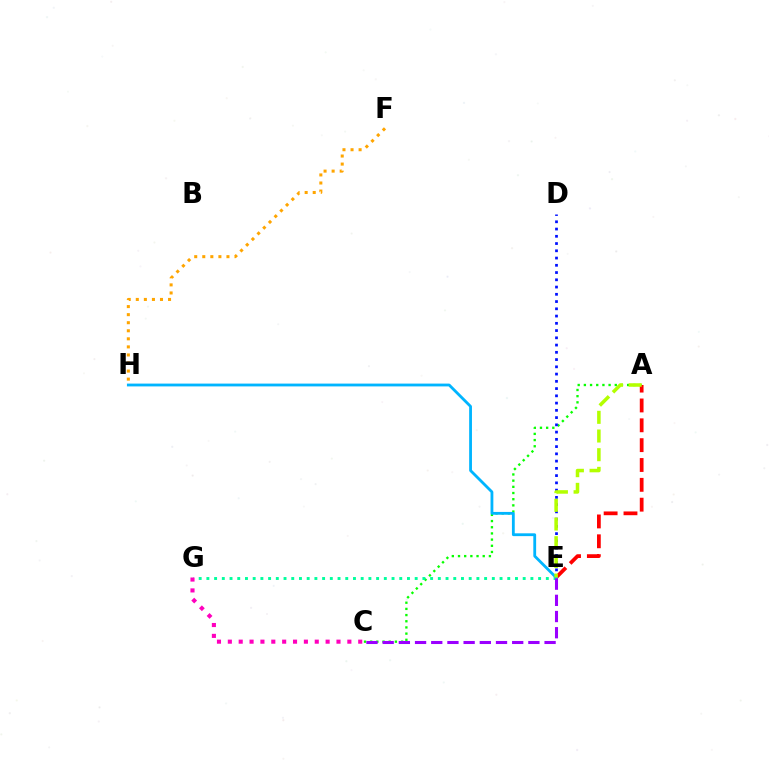{('A', 'C'): [{'color': '#08ff00', 'line_style': 'dotted', 'thickness': 1.68}], ('D', 'E'): [{'color': '#0010ff', 'line_style': 'dotted', 'thickness': 1.97}], ('E', 'G'): [{'color': '#00ff9d', 'line_style': 'dotted', 'thickness': 2.1}], ('A', 'E'): [{'color': '#ff0000', 'line_style': 'dashed', 'thickness': 2.7}, {'color': '#b3ff00', 'line_style': 'dashed', 'thickness': 2.54}], ('E', 'H'): [{'color': '#00b5ff', 'line_style': 'solid', 'thickness': 2.02}], ('F', 'H'): [{'color': '#ffa500', 'line_style': 'dotted', 'thickness': 2.19}], ('C', 'G'): [{'color': '#ff00bd', 'line_style': 'dotted', 'thickness': 2.95}], ('C', 'E'): [{'color': '#9b00ff', 'line_style': 'dashed', 'thickness': 2.2}]}